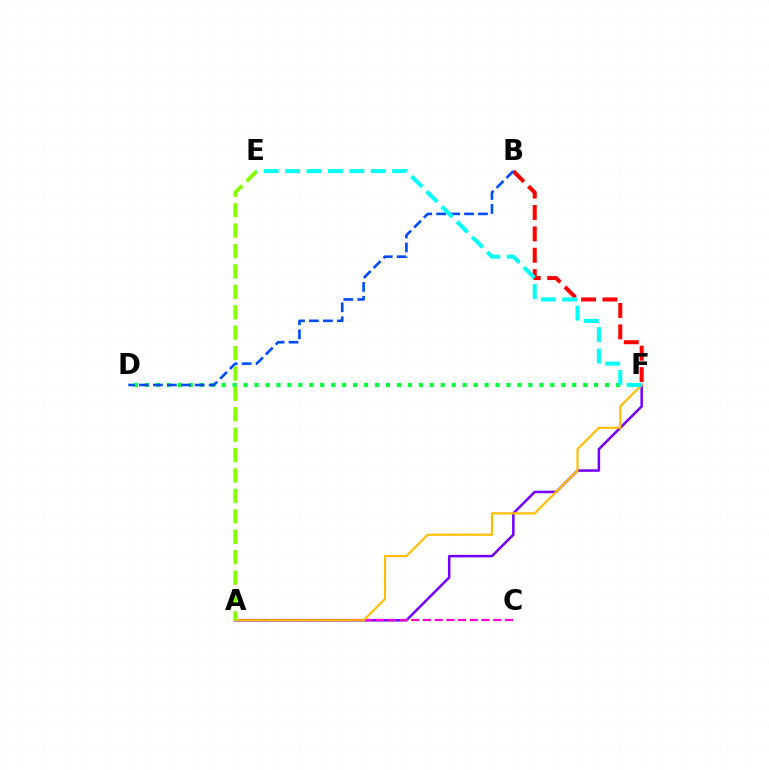{('A', 'F'): [{'color': '#7200ff', 'line_style': 'solid', 'thickness': 1.82}, {'color': '#ffbd00', 'line_style': 'solid', 'thickness': 1.55}], ('B', 'F'): [{'color': '#ff0000', 'line_style': 'dashed', 'thickness': 2.9}], ('A', 'C'): [{'color': '#ff00cf', 'line_style': 'dashed', 'thickness': 1.59}], ('D', 'F'): [{'color': '#00ff39', 'line_style': 'dotted', 'thickness': 2.98}], ('B', 'D'): [{'color': '#004bff', 'line_style': 'dashed', 'thickness': 1.89}], ('A', 'E'): [{'color': '#84ff00', 'line_style': 'dashed', 'thickness': 2.77}], ('E', 'F'): [{'color': '#00fff6', 'line_style': 'dashed', 'thickness': 2.91}]}